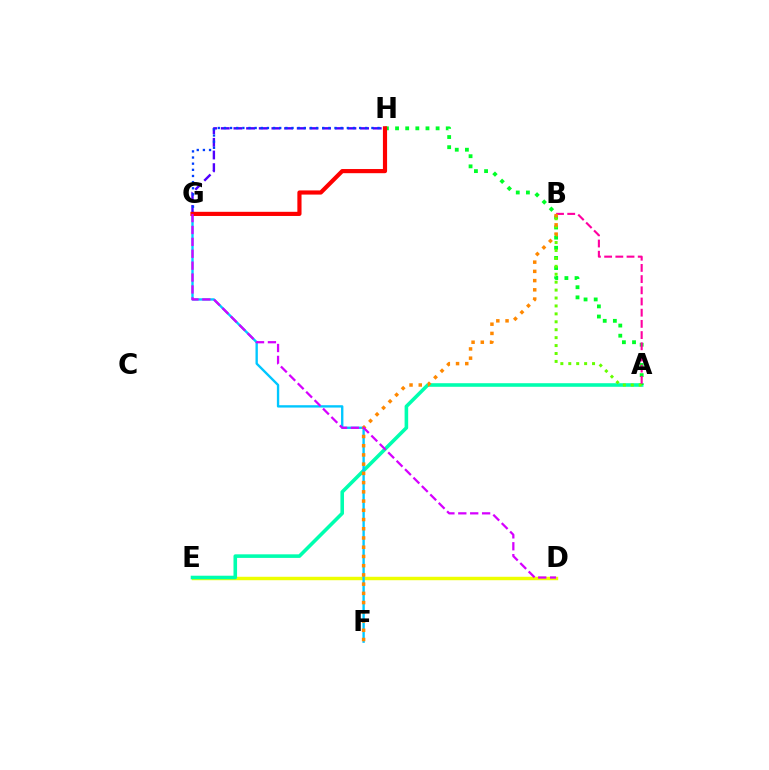{('D', 'E'): [{'color': '#eeff00', 'line_style': 'solid', 'thickness': 2.48}], ('A', 'E'): [{'color': '#00ffaf', 'line_style': 'solid', 'thickness': 2.58}], ('G', 'H'): [{'color': '#4f00ff', 'line_style': 'dashed', 'thickness': 1.72}, {'color': '#003fff', 'line_style': 'dotted', 'thickness': 1.67}, {'color': '#ff0000', 'line_style': 'solid', 'thickness': 3.0}], ('A', 'H'): [{'color': '#00ff27', 'line_style': 'dotted', 'thickness': 2.75}], ('A', 'B'): [{'color': '#66ff00', 'line_style': 'dotted', 'thickness': 2.15}, {'color': '#ff00a0', 'line_style': 'dashed', 'thickness': 1.52}], ('F', 'G'): [{'color': '#00c7ff', 'line_style': 'solid', 'thickness': 1.7}], ('B', 'F'): [{'color': '#ff8800', 'line_style': 'dotted', 'thickness': 2.51}], ('D', 'G'): [{'color': '#d600ff', 'line_style': 'dashed', 'thickness': 1.62}]}